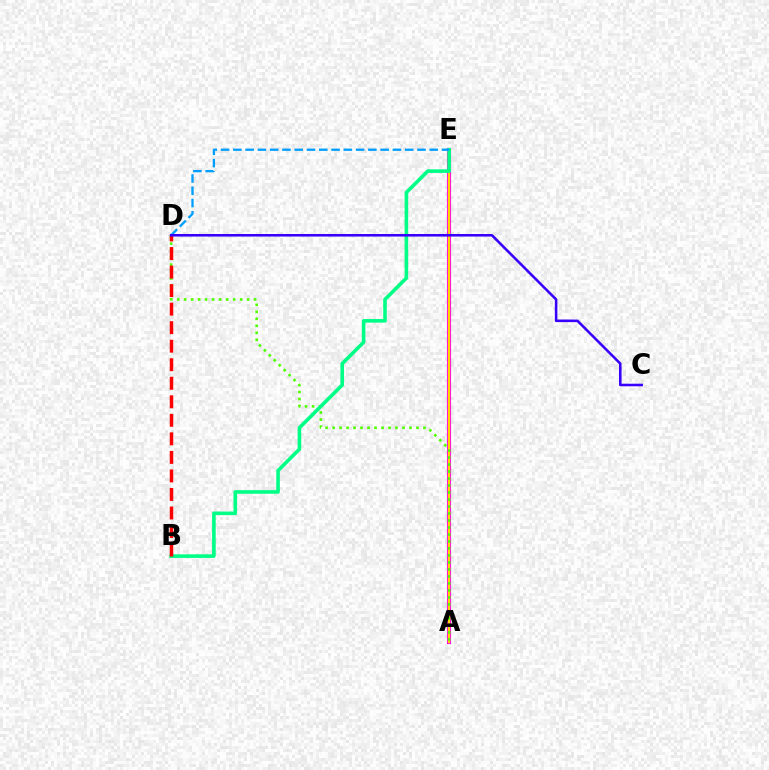{('A', 'E'): [{'color': '#ff00ed', 'line_style': 'solid', 'thickness': 2.97}, {'color': '#ffd500', 'line_style': 'solid', 'thickness': 1.61}], ('A', 'D'): [{'color': '#4fff00', 'line_style': 'dotted', 'thickness': 1.9}], ('B', 'E'): [{'color': '#00ff86', 'line_style': 'solid', 'thickness': 2.59}], ('D', 'E'): [{'color': '#009eff', 'line_style': 'dashed', 'thickness': 1.67}], ('B', 'D'): [{'color': '#ff0000', 'line_style': 'dashed', 'thickness': 2.52}], ('C', 'D'): [{'color': '#3700ff', 'line_style': 'solid', 'thickness': 1.84}]}